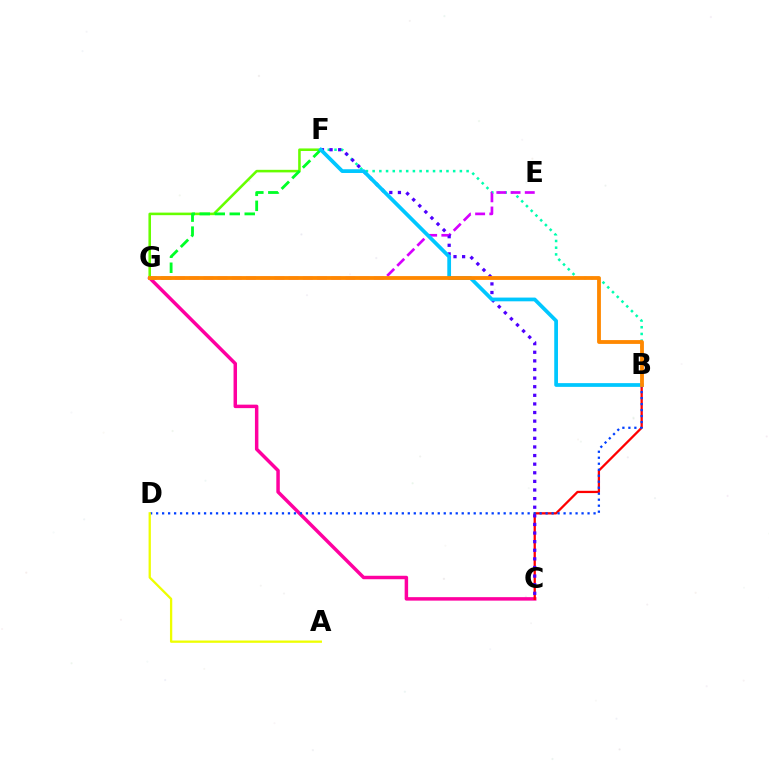{('C', 'G'): [{'color': '#ff00a0', 'line_style': 'solid', 'thickness': 2.5}], ('B', 'F'): [{'color': '#00ffaf', 'line_style': 'dotted', 'thickness': 1.82}, {'color': '#00c7ff', 'line_style': 'solid', 'thickness': 2.69}], ('B', 'C'): [{'color': '#ff0000', 'line_style': 'solid', 'thickness': 1.64}], ('E', 'G'): [{'color': '#d600ff', 'line_style': 'dashed', 'thickness': 1.93}], ('B', 'D'): [{'color': '#003fff', 'line_style': 'dotted', 'thickness': 1.63}], ('C', 'F'): [{'color': '#4f00ff', 'line_style': 'dotted', 'thickness': 2.34}], ('F', 'G'): [{'color': '#66ff00', 'line_style': 'solid', 'thickness': 1.85}, {'color': '#00ff27', 'line_style': 'dashed', 'thickness': 2.04}], ('A', 'D'): [{'color': '#eeff00', 'line_style': 'solid', 'thickness': 1.65}], ('B', 'G'): [{'color': '#ff8800', 'line_style': 'solid', 'thickness': 2.75}]}